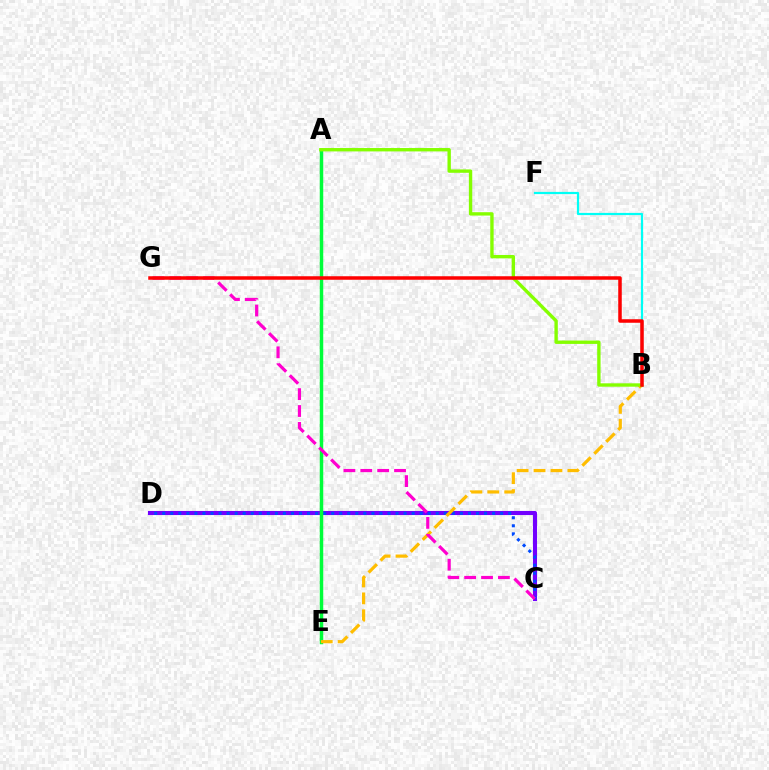{('C', 'D'): [{'color': '#7200ff', 'line_style': 'solid', 'thickness': 2.94}, {'color': '#004bff', 'line_style': 'dotted', 'thickness': 2.19}], ('A', 'E'): [{'color': '#00ff39', 'line_style': 'solid', 'thickness': 2.5}], ('B', 'E'): [{'color': '#ffbd00', 'line_style': 'dashed', 'thickness': 2.3}], ('B', 'F'): [{'color': '#00fff6', 'line_style': 'solid', 'thickness': 1.59}], ('C', 'G'): [{'color': '#ff00cf', 'line_style': 'dashed', 'thickness': 2.29}], ('A', 'B'): [{'color': '#84ff00', 'line_style': 'solid', 'thickness': 2.43}], ('B', 'G'): [{'color': '#ff0000', 'line_style': 'solid', 'thickness': 2.53}]}